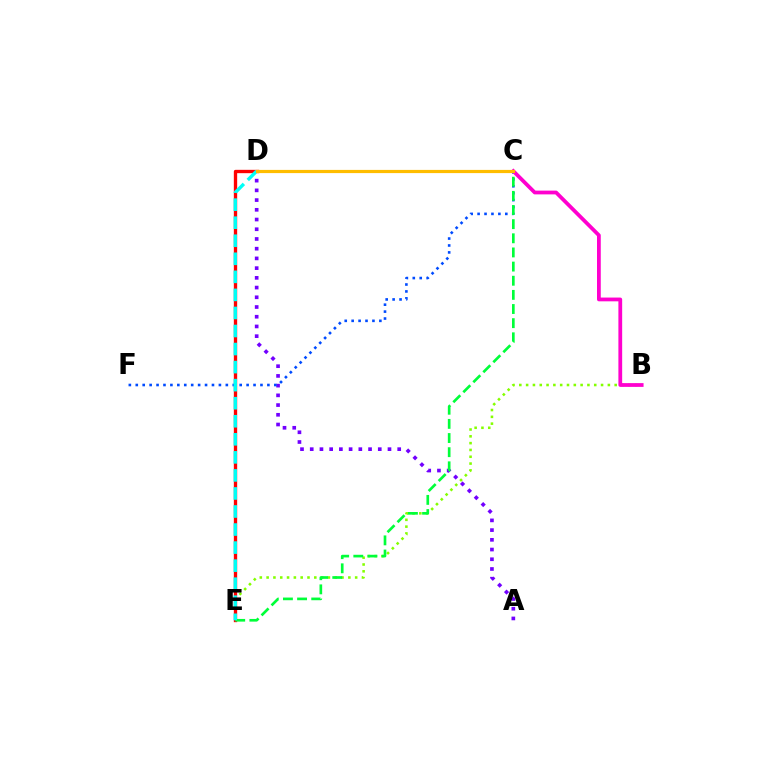{('B', 'E'): [{'color': '#84ff00', 'line_style': 'dotted', 'thickness': 1.85}], ('D', 'E'): [{'color': '#ff0000', 'line_style': 'solid', 'thickness': 2.4}, {'color': '#00fff6', 'line_style': 'dashed', 'thickness': 2.45}], ('A', 'D'): [{'color': '#7200ff', 'line_style': 'dotted', 'thickness': 2.64}], ('C', 'F'): [{'color': '#004bff', 'line_style': 'dotted', 'thickness': 1.88}], ('C', 'E'): [{'color': '#00ff39', 'line_style': 'dashed', 'thickness': 1.92}], ('B', 'C'): [{'color': '#ff00cf', 'line_style': 'solid', 'thickness': 2.71}], ('C', 'D'): [{'color': '#ffbd00', 'line_style': 'solid', 'thickness': 2.3}]}